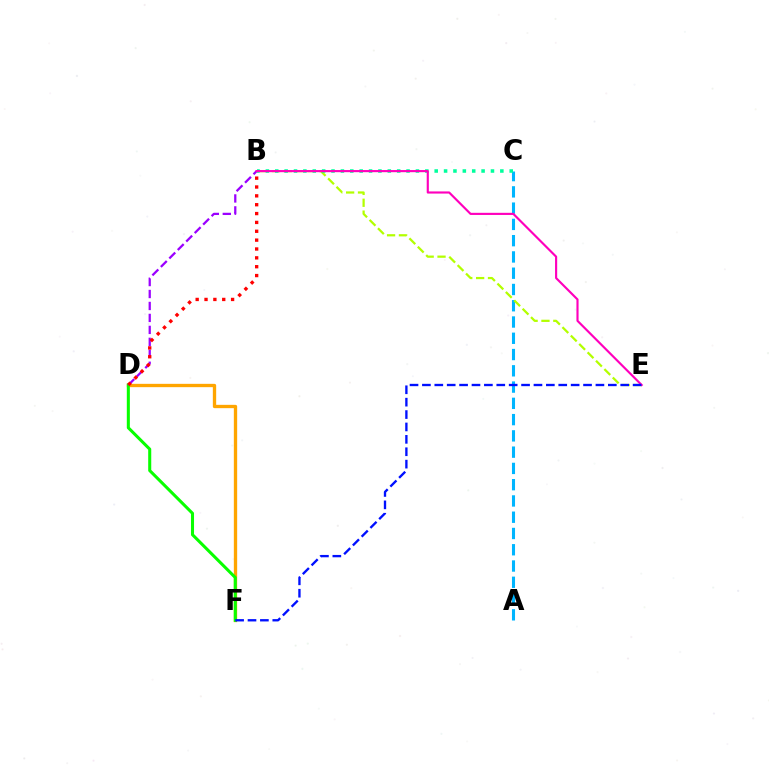{('A', 'C'): [{'color': '#00b5ff', 'line_style': 'dashed', 'thickness': 2.21}], ('D', 'F'): [{'color': '#ffa500', 'line_style': 'solid', 'thickness': 2.39}, {'color': '#08ff00', 'line_style': 'solid', 'thickness': 2.2}], ('B', 'E'): [{'color': '#b3ff00', 'line_style': 'dashed', 'thickness': 1.61}, {'color': '#ff00bd', 'line_style': 'solid', 'thickness': 1.55}], ('B', 'D'): [{'color': '#9b00ff', 'line_style': 'dashed', 'thickness': 1.62}, {'color': '#ff0000', 'line_style': 'dotted', 'thickness': 2.41}], ('B', 'C'): [{'color': '#00ff9d', 'line_style': 'dotted', 'thickness': 2.55}], ('E', 'F'): [{'color': '#0010ff', 'line_style': 'dashed', 'thickness': 1.68}]}